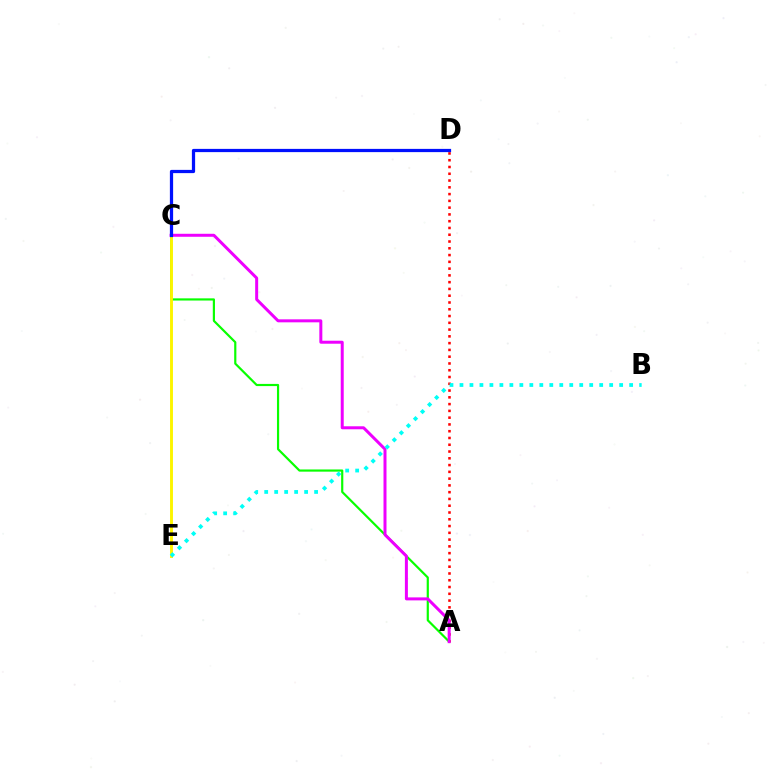{('A', 'C'): [{'color': '#08ff00', 'line_style': 'solid', 'thickness': 1.57}, {'color': '#ee00ff', 'line_style': 'solid', 'thickness': 2.15}], ('A', 'D'): [{'color': '#ff0000', 'line_style': 'dotted', 'thickness': 1.84}], ('C', 'E'): [{'color': '#fcf500', 'line_style': 'solid', 'thickness': 2.09}], ('C', 'D'): [{'color': '#0010ff', 'line_style': 'solid', 'thickness': 2.33}], ('B', 'E'): [{'color': '#00fff6', 'line_style': 'dotted', 'thickness': 2.71}]}